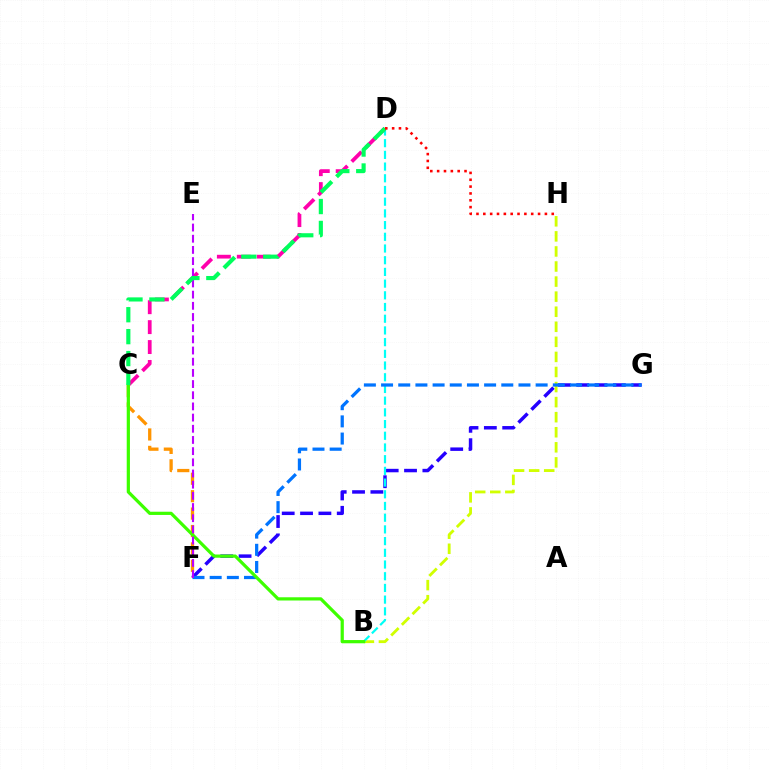{('B', 'H'): [{'color': '#d1ff00', 'line_style': 'dashed', 'thickness': 2.05}], ('F', 'G'): [{'color': '#2500ff', 'line_style': 'dashed', 'thickness': 2.49}, {'color': '#0074ff', 'line_style': 'dashed', 'thickness': 2.33}], ('B', 'D'): [{'color': '#00fff6', 'line_style': 'dashed', 'thickness': 1.59}], ('C', 'D'): [{'color': '#ff00ac', 'line_style': 'dashed', 'thickness': 2.71}, {'color': '#00ff5c', 'line_style': 'dashed', 'thickness': 2.98}], ('C', 'F'): [{'color': '#ff9400', 'line_style': 'dashed', 'thickness': 2.37}], ('B', 'C'): [{'color': '#3dff00', 'line_style': 'solid', 'thickness': 2.32}], ('E', 'F'): [{'color': '#b900ff', 'line_style': 'dashed', 'thickness': 1.52}], ('D', 'H'): [{'color': '#ff0000', 'line_style': 'dotted', 'thickness': 1.86}]}